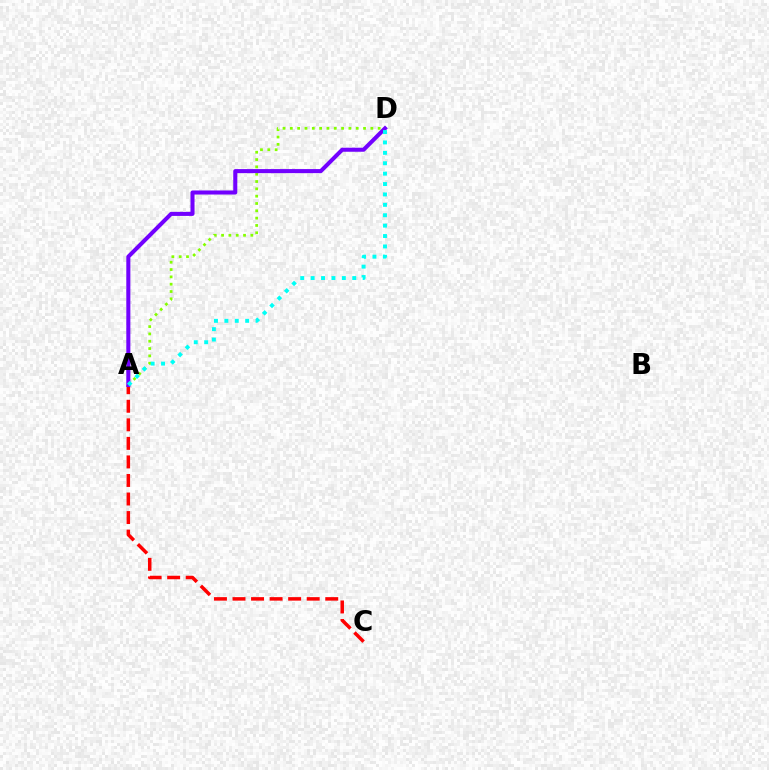{('A', 'D'): [{'color': '#84ff00', 'line_style': 'dotted', 'thickness': 1.99}, {'color': '#7200ff', 'line_style': 'solid', 'thickness': 2.92}, {'color': '#00fff6', 'line_style': 'dotted', 'thickness': 2.83}], ('A', 'C'): [{'color': '#ff0000', 'line_style': 'dashed', 'thickness': 2.52}]}